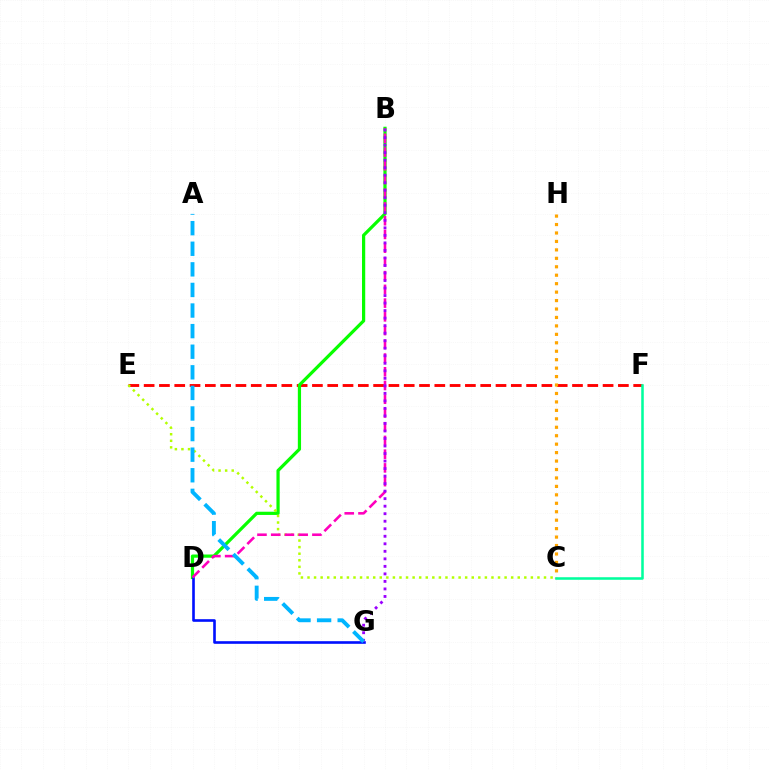{('E', 'F'): [{'color': '#ff0000', 'line_style': 'dashed', 'thickness': 2.08}], ('B', 'D'): [{'color': '#08ff00', 'line_style': 'solid', 'thickness': 2.32}, {'color': '#ff00bd', 'line_style': 'dashed', 'thickness': 1.87}], ('C', 'E'): [{'color': '#b3ff00', 'line_style': 'dotted', 'thickness': 1.79}], ('D', 'G'): [{'color': '#0010ff', 'line_style': 'solid', 'thickness': 1.89}], ('B', 'G'): [{'color': '#9b00ff', 'line_style': 'dotted', 'thickness': 2.04}], ('C', 'H'): [{'color': '#ffa500', 'line_style': 'dotted', 'thickness': 2.3}], ('A', 'G'): [{'color': '#00b5ff', 'line_style': 'dashed', 'thickness': 2.8}], ('C', 'F'): [{'color': '#00ff9d', 'line_style': 'solid', 'thickness': 1.83}]}